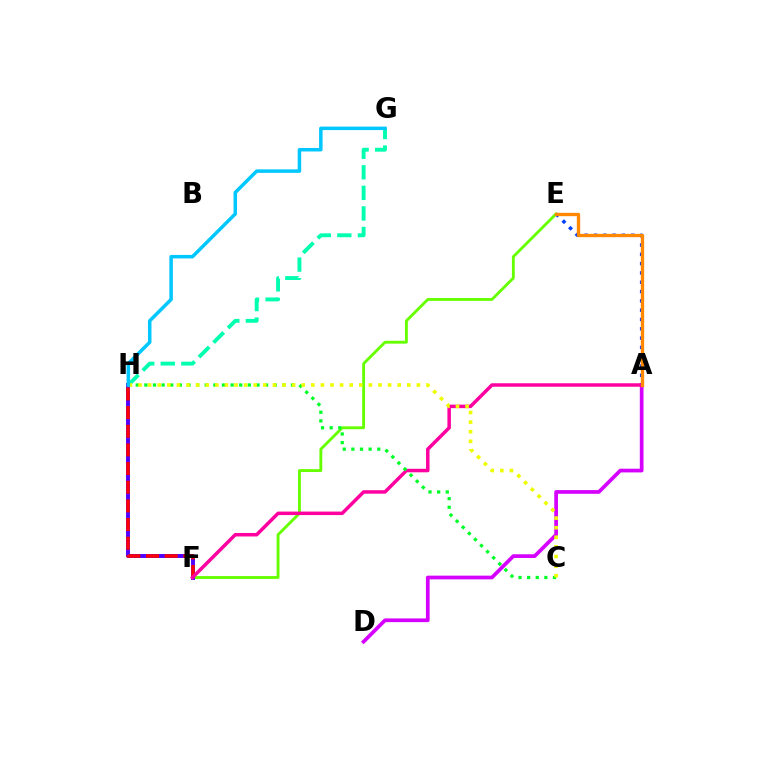{('A', 'D'): [{'color': '#d600ff', 'line_style': 'solid', 'thickness': 2.68}], ('E', 'F'): [{'color': '#66ff00', 'line_style': 'solid', 'thickness': 2.06}], ('G', 'H'): [{'color': '#00ffaf', 'line_style': 'dashed', 'thickness': 2.79}, {'color': '#00c7ff', 'line_style': 'solid', 'thickness': 2.52}], ('A', 'E'): [{'color': '#003fff', 'line_style': 'dotted', 'thickness': 2.53}, {'color': '#ff8800', 'line_style': 'solid', 'thickness': 2.39}], ('F', 'H'): [{'color': '#4f00ff', 'line_style': 'solid', 'thickness': 2.82}, {'color': '#ff0000', 'line_style': 'dashed', 'thickness': 2.53}], ('A', 'F'): [{'color': '#ff00a0', 'line_style': 'solid', 'thickness': 2.52}], ('C', 'H'): [{'color': '#00ff27', 'line_style': 'dotted', 'thickness': 2.34}, {'color': '#eeff00', 'line_style': 'dotted', 'thickness': 2.61}]}